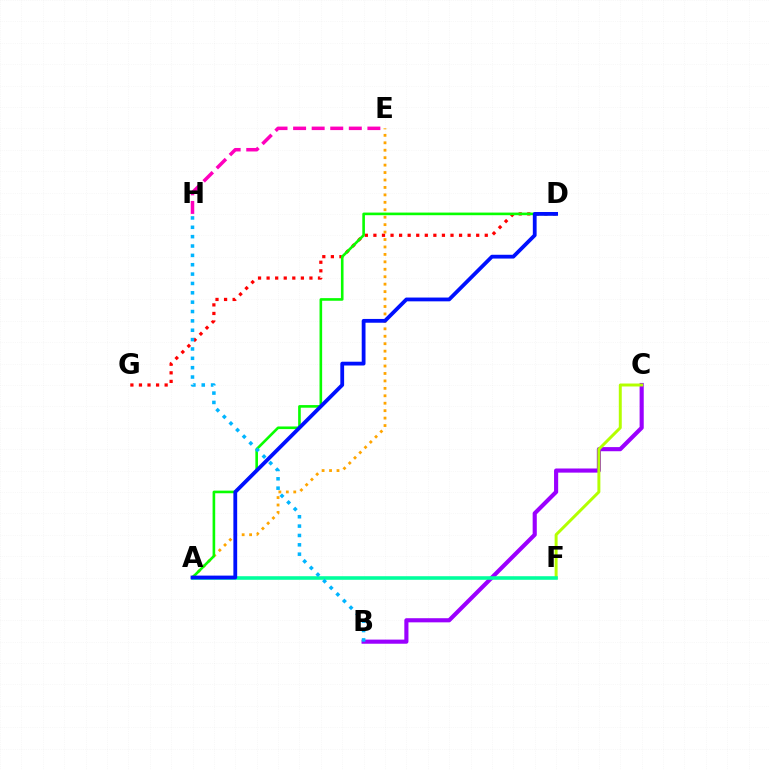{('E', 'H'): [{'color': '#ff00bd', 'line_style': 'dashed', 'thickness': 2.52}], ('D', 'G'): [{'color': '#ff0000', 'line_style': 'dotted', 'thickness': 2.33}], ('B', 'C'): [{'color': '#9b00ff', 'line_style': 'solid', 'thickness': 2.97}], ('C', 'F'): [{'color': '#b3ff00', 'line_style': 'solid', 'thickness': 2.13}], ('A', 'E'): [{'color': '#ffa500', 'line_style': 'dotted', 'thickness': 2.02}], ('A', 'F'): [{'color': '#00ff9d', 'line_style': 'solid', 'thickness': 2.58}], ('A', 'D'): [{'color': '#08ff00', 'line_style': 'solid', 'thickness': 1.89}, {'color': '#0010ff', 'line_style': 'solid', 'thickness': 2.73}], ('B', 'H'): [{'color': '#00b5ff', 'line_style': 'dotted', 'thickness': 2.54}]}